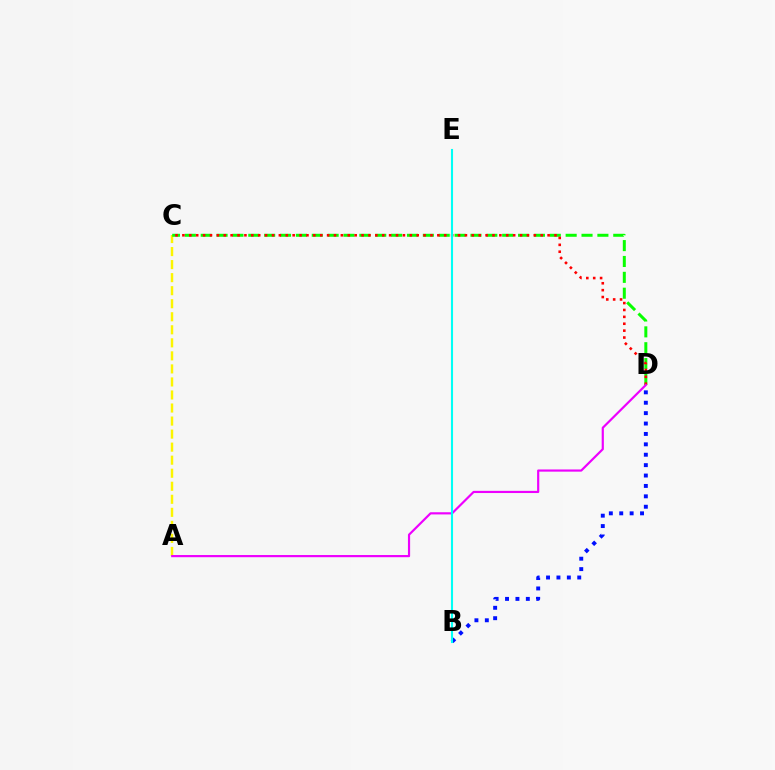{('A', 'C'): [{'color': '#fcf500', 'line_style': 'dashed', 'thickness': 1.77}], ('C', 'D'): [{'color': '#08ff00', 'line_style': 'dashed', 'thickness': 2.16}, {'color': '#ff0000', 'line_style': 'dotted', 'thickness': 1.87}], ('B', 'D'): [{'color': '#0010ff', 'line_style': 'dotted', 'thickness': 2.83}], ('A', 'D'): [{'color': '#ee00ff', 'line_style': 'solid', 'thickness': 1.57}], ('B', 'E'): [{'color': '#00fff6', 'line_style': 'solid', 'thickness': 1.51}]}